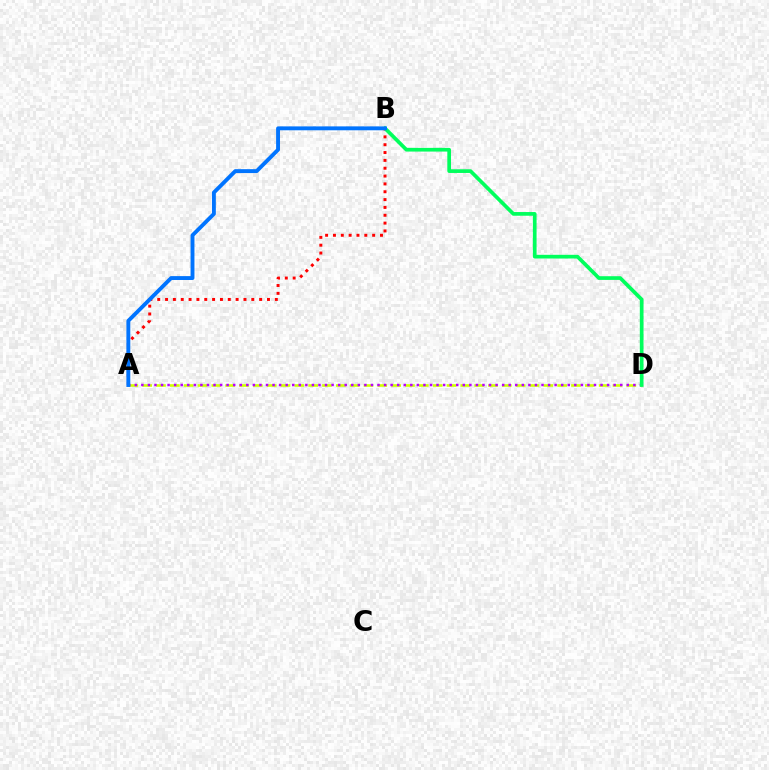{('A', 'B'): [{'color': '#ff0000', 'line_style': 'dotted', 'thickness': 2.13}, {'color': '#0074ff', 'line_style': 'solid', 'thickness': 2.8}], ('A', 'D'): [{'color': '#d1ff00', 'line_style': 'dashed', 'thickness': 1.88}, {'color': '#b900ff', 'line_style': 'dotted', 'thickness': 1.78}], ('B', 'D'): [{'color': '#00ff5c', 'line_style': 'solid', 'thickness': 2.66}]}